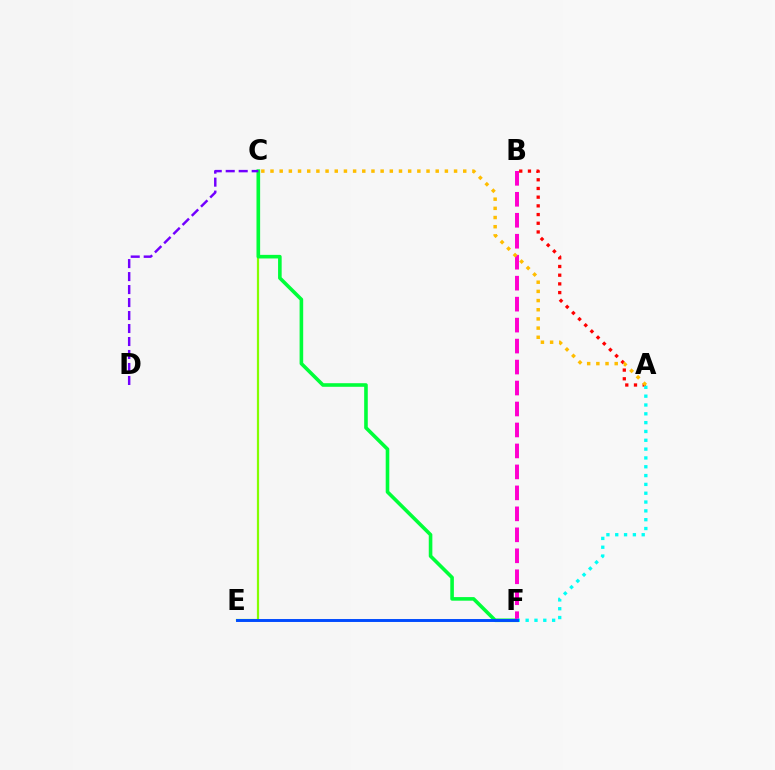{('C', 'E'): [{'color': '#84ff00', 'line_style': 'solid', 'thickness': 1.61}], ('C', 'F'): [{'color': '#00ff39', 'line_style': 'solid', 'thickness': 2.59}], ('C', 'D'): [{'color': '#7200ff', 'line_style': 'dashed', 'thickness': 1.76}], ('A', 'B'): [{'color': '#ff0000', 'line_style': 'dotted', 'thickness': 2.36}], ('B', 'F'): [{'color': '#ff00cf', 'line_style': 'dashed', 'thickness': 2.85}], ('A', 'F'): [{'color': '#00fff6', 'line_style': 'dotted', 'thickness': 2.4}], ('A', 'C'): [{'color': '#ffbd00', 'line_style': 'dotted', 'thickness': 2.49}], ('E', 'F'): [{'color': '#004bff', 'line_style': 'solid', 'thickness': 2.11}]}